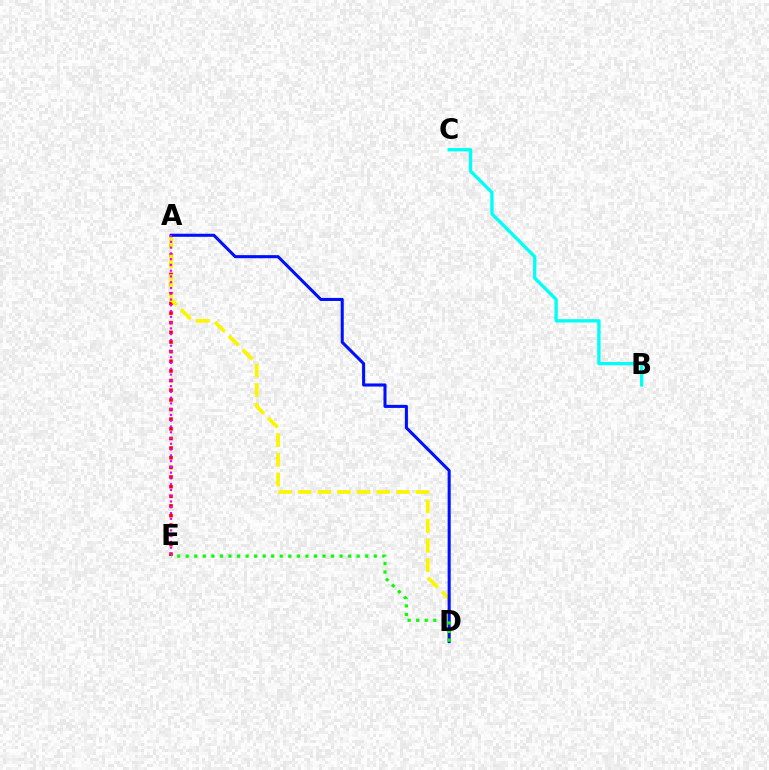{('B', 'C'): [{'color': '#00fff6', 'line_style': 'solid', 'thickness': 2.4}], ('A', 'E'): [{'color': '#ff0000', 'line_style': 'dotted', 'thickness': 2.62}, {'color': '#ee00ff', 'line_style': 'dotted', 'thickness': 1.57}], ('A', 'D'): [{'color': '#fcf500', 'line_style': 'dashed', 'thickness': 2.67}, {'color': '#0010ff', 'line_style': 'solid', 'thickness': 2.2}], ('D', 'E'): [{'color': '#08ff00', 'line_style': 'dotted', 'thickness': 2.32}]}